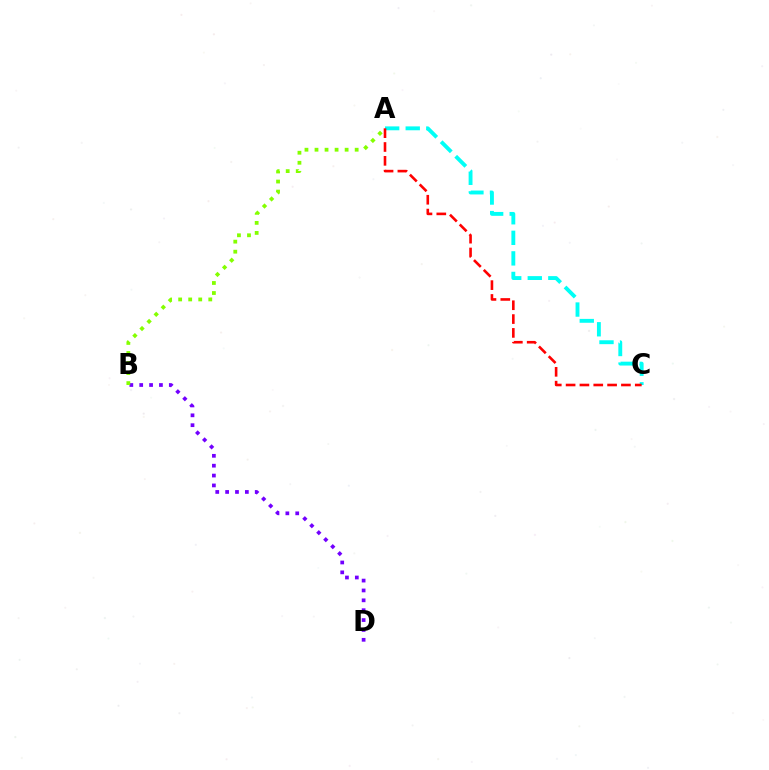{('B', 'D'): [{'color': '#7200ff', 'line_style': 'dotted', 'thickness': 2.68}], ('A', 'B'): [{'color': '#84ff00', 'line_style': 'dotted', 'thickness': 2.73}], ('A', 'C'): [{'color': '#00fff6', 'line_style': 'dashed', 'thickness': 2.79}, {'color': '#ff0000', 'line_style': 'dashed', 'thickness': 1.88}]}